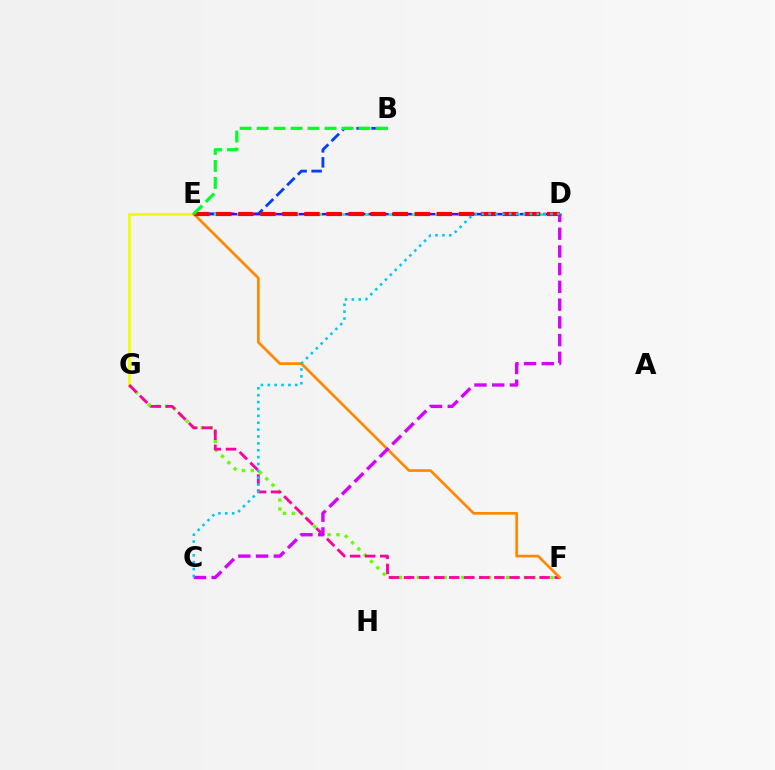{('B', 'E'): [{'color': '#003fff', 'line_style': 'dashed', 'thickness': 2.04}, {'color': '#00ff27', 'line_style': 'dashed', 'thickness': 2.31}], ('D', 'E'): [{'color': '#00ffaf', 'line_style': 'solid', 'thickness': 2.02}, {'color': '#4f00ff', 'line_style': 'dashed', 'thickness': 1.58}, {'color': '#ff0000', 'line_style': 'dashed', 'thickness': 3.0}], ('F', 'G'): [{'color': '#66ff00', 'line_style': 'dotted', 'thickness': 2.42}, {'color': '#ff00a0', 'line_style': 'dashed', 'thickness': 2.05}], ('E', 'G'): [{'color': '#eeff00', 'line_style': 'solid', 'thickness': 2.04}], ('E', 'F'): [{'color': '#ff8800', 'line_style': 'solid', 'thickness': 1.94}], ('C', 'D'): [{'color': '#d600ff', 'line_style': 'dashed', 'thickness': 2.41}, {'color': '#00c7ff', 'line_style': 'dotted', 'thickness': 1.87}]}